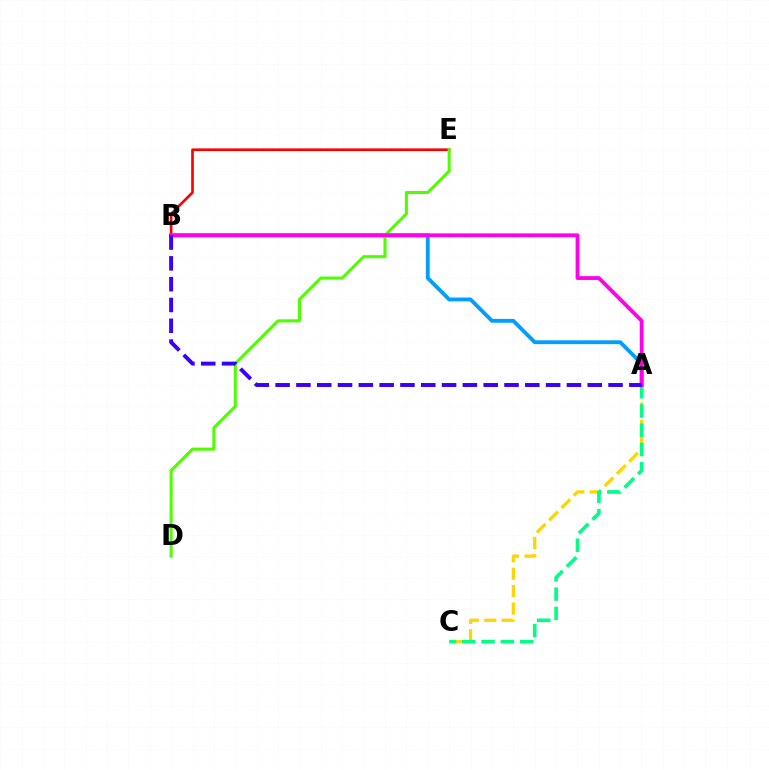{('B', 'E'): [{'color': '#ff0000', 'line_style': 'solid', 'thickness': 1.91}], ('A', 'B'): [{'color': '#009eff', 'line_style': 'solid', 'thickness': 2.76}, {'color': '#ff00ed', 'line_style': 'solid', 'thickness': 2.74}, {'color': '#3700ff', 'line_style': 'dashed', 'thickness': 2.83}], ('A', 'C'): [{'color': '#ffd500', 'line_style': 'dashed', 'thickness': 2.36}, {'color': '#00ff86', 'line_style': 'dashed', 'thickness': 2.62}], ('D', 'E'): [{'color': '#4fff00', 'line_style': 'solid', 'thickness': 2.2}]}